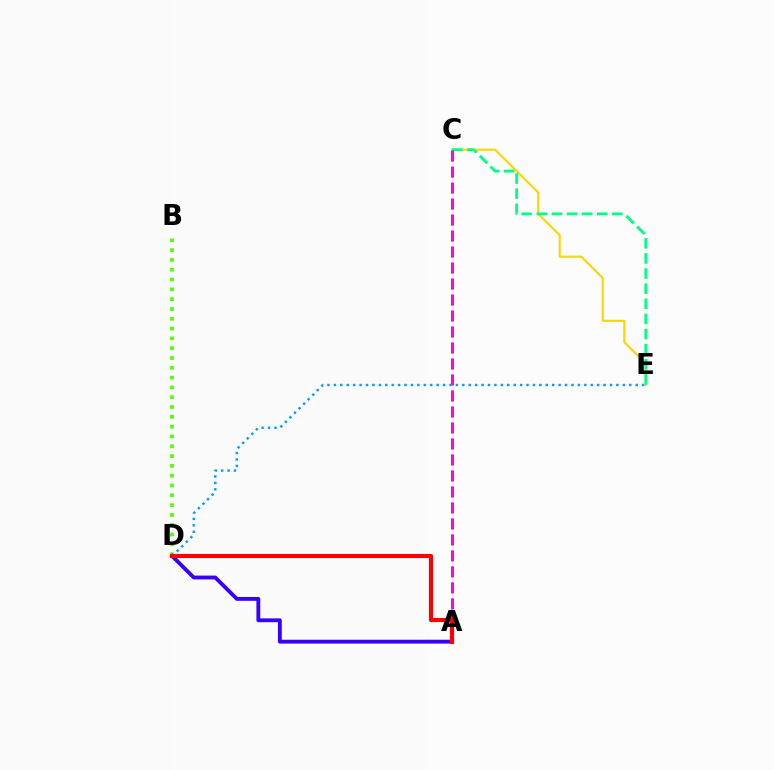{('B', 'D'): [{'color': '#4fff00', 'line_style': 'dotted', 'thickness': 2.66}], ('C', 'E'): [{'color': '#ffd500', 'line_style': 'solid', 'thickness': 1.52}, {'color': '#00ff86', 'line_style': 'dashed', 'thickness': 2.05}], ('A', 'D'): [{'color': '#3700ff', 'line_style': 'solid', 'thickness': 2.77}, {'color': '#ff0000', 'line_style': 'solid', 'thickness': 2.97}], ('A', 'C'): [{'color': '#ff00ed', 'line_style': 'dashed', 'thickness': 2.17}], ('D', 'E'): [{'color': '#009eff', 'line_style': 'dotted', 'thickness': 1.74}]}